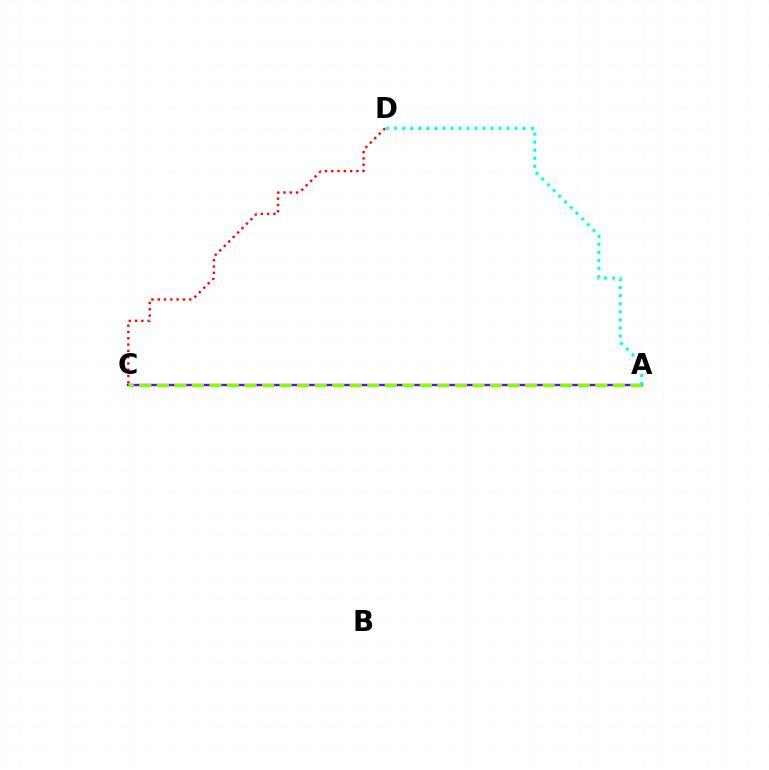{('A', 'C'): [{'color': '#7200ff', 'line_style': 'solid', 'thickness': 1.72}, {'color': '#84ff00', 'line_style': 'dashed', 'thickness': 2.38}], ('C', 'D'): [{'color': '#ff0000', 'line_style': 'dotted', 'thickness': 1.71}], ('A', 'D'): [{'color': '#00fff6', 'line_style': 'dotted', 'thickness': 2.19}]}